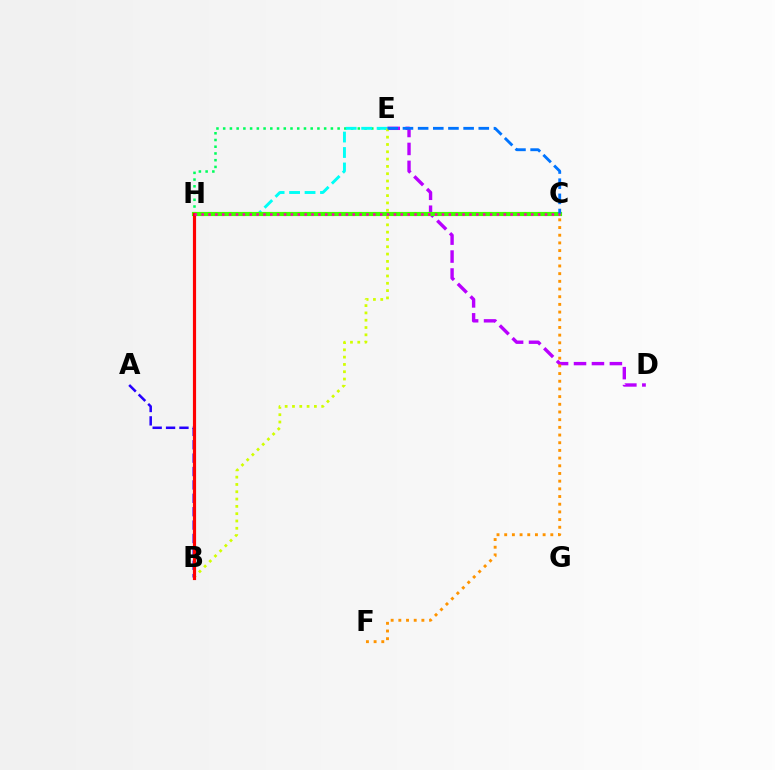{('D', 'E'): [{'color': '#b900ff', 'line_style': 'dashed', 'thickness': 2.44}], ('E', 'H'): [{'color': '#00ff5c', 'line_style': 'dotted', 'thickness': 1.83}, {'color': '#00fff6', 'line_style': 'dashed', 'thickness': 2.1}], ('A', 'B'): [{'color': '#2500ff', 'line_style': 'dashed', 'thickness': 1.82}], ('C', 'H'): [{'color': '#3dff00', 'line_style': 'solid', 'thickness': 2.99}, {'color': '#ff00ac', 'line_style': 'dotted', 'thickness': 1.87}], ('B', 'E'): [{'color': '#d1ff00', 'line_style': 'dotted', 'thickness': 1.98}], ('C', 'E'): [{'color': '#0074ff', 'line_style': 'dashed', 'thickness': 2.06}], ('B', 'H'): [{'color': '#ff0000', 'line_style': 'solid', 'thickness': 2.28}], ('C', 'F'): [{'color': '#ff9400', 'line_style': 'dotted', 'thickness': 2.09}]}